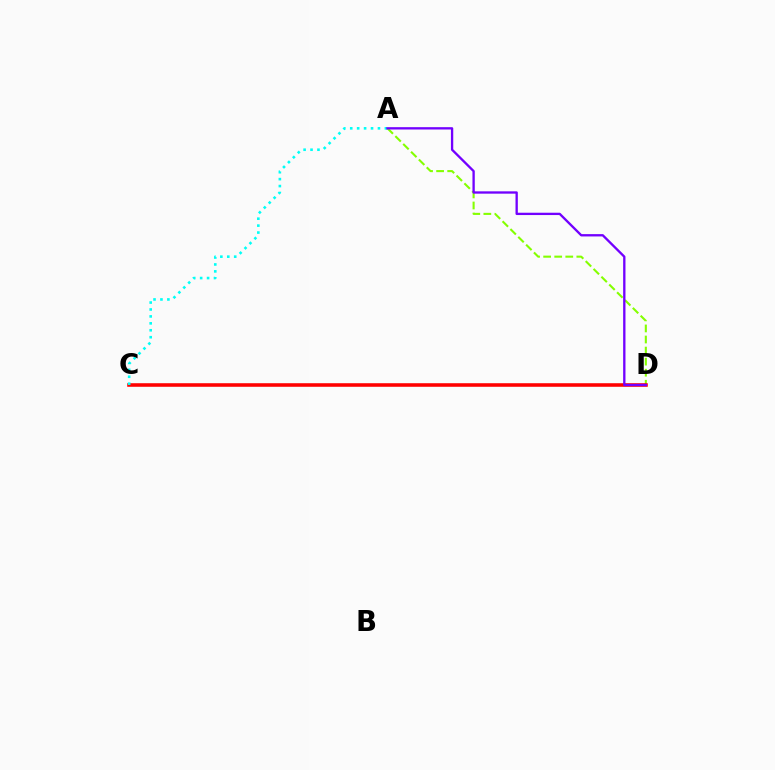{('A', 'D'): [{'color': '#84ff00', 'line_style': 'dashed', 'thickness': 1.5}, {'color': '#7200ff', 'line_style': 'solid', 'thickness': 1.67}], ('C', 'D'): [{'color': '#ff0000', 'line_style': 'solid', 'thickness': 2.56}], ('A', 'C'): [{'color': '#00fff6', 'line_style': 'dotted', 'thickness': 1.88}]}